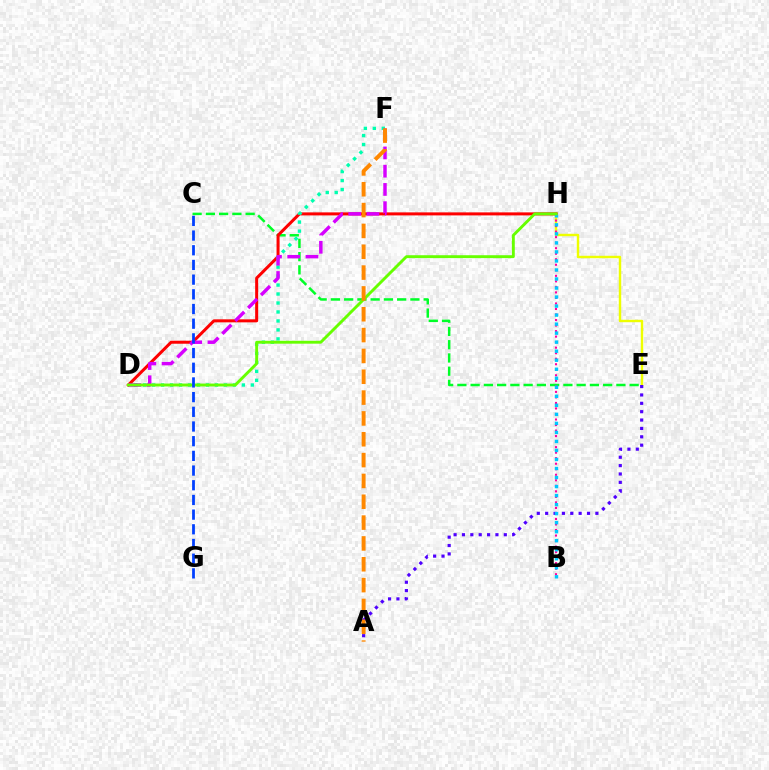{('C', 'E'): [{'color': '#00ff27', 'line_style': 'dashed', 'thickness': 1.8}], ('E', 'H'): [{'color': '#eeff00', 'line_style': 'solid', 'thickness': 1.75}], ('D', 'H'): [{'color': '#ff0000', 'line_style': 'solid', 'thickness': 2.17}, {'color': '#66ff00', 'line_style': 'solid', 'thickness': 2.09}], ('D', 'F'): [{'color': '#00ffaf', 'line_style': 'dotted', 'thickness': 2.44}, {'color': '#d600ff', 'line_style': 'dashed', 'thickness': 2.48}], ('B', 'H'): [{'color': '#ff00a0', 'line_style': 'dotted', 'thickness': 1.5}, {'color': '#00c7ff', 'line_style': 'dotted', 'thickness': 2.45}], ('A', 'E'): [{'color': '#4f00ff', 'line_style': 'dotted', 'thickness': 2.27}], ('A', 'F'): [{'color': '#ff8800', 'line_style': 'dashed', 'thickness': 2.83}], ('C', 'G'): [{'color': '#003fff', 'line_style': 'dashed', 'thickness': 2.0}]}